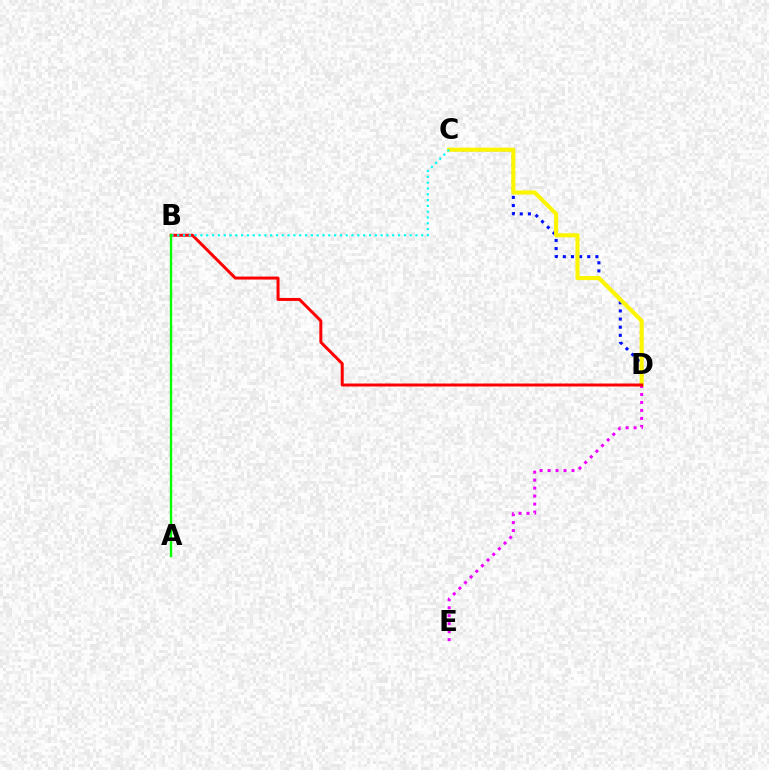{('C', 'D'): [{'color': '#0010ff', 'line_style': 'dotted', 'thickness': 2.21}, {'color': '#fcf500', 'line_style': 'solid', 'thickness': 2.95}], ('D', 'E'): [{'color': '#ee00ff', 'line_style': 'dotted', 'thickness': 2.17}], ('B', 'D'): [{'color': '#ff0000', 'line_style': 'solid', 'thickness': 2.15}], ('B', 'C'): [{'color': '#00fff6', 'line_style': 'dotted', 'thickness': 1.58}], ('A', 'B'): [{'color': '#08ff00', 'line_style': 'solid', 'thickness': 1.7}]}